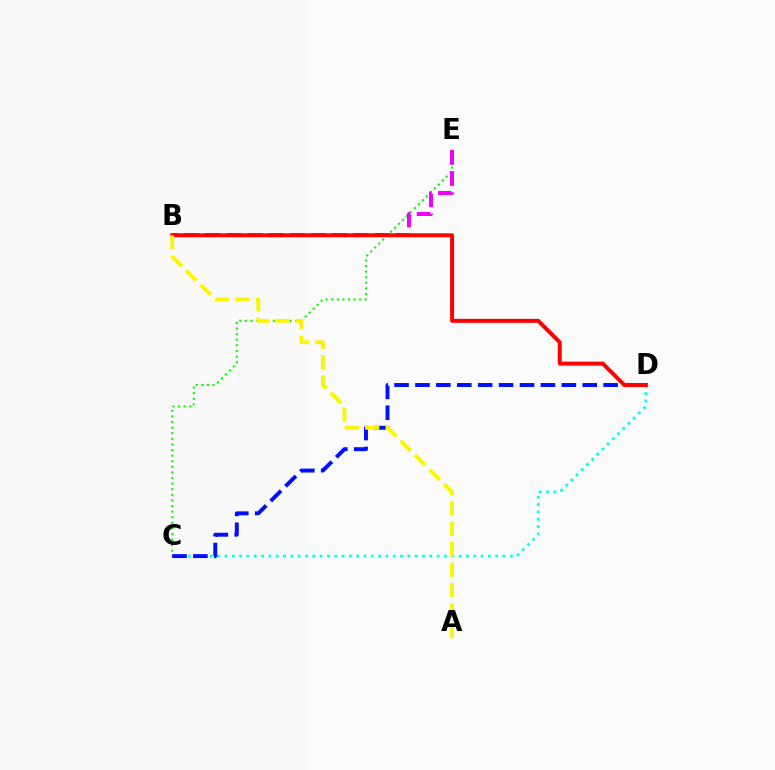{('C', 'D'): [{'color': '#00fff6', 'line_style': 'dotted', 'thickness': 1.99}, {'color': '#0010ff', 'line_style': 'dashed', 'thickness': 2.84}], ('C', 'E'): [{'color': '#08ff00', 'line_style': 'dotted', 'thickness': 1.52}], ('B', 'E'): [{'color': '#ee00ff', 'line_style': 'dashed', 'thickness': 2.87}], ('B', 'D'): [{'color': '#ff0000', 'line_style': 'solid', 'thickness': 2.86}], ('A', 'B'): [{'color': '#fcf500', 'line_style': 'dashed', 'thickness': 2.78}]}